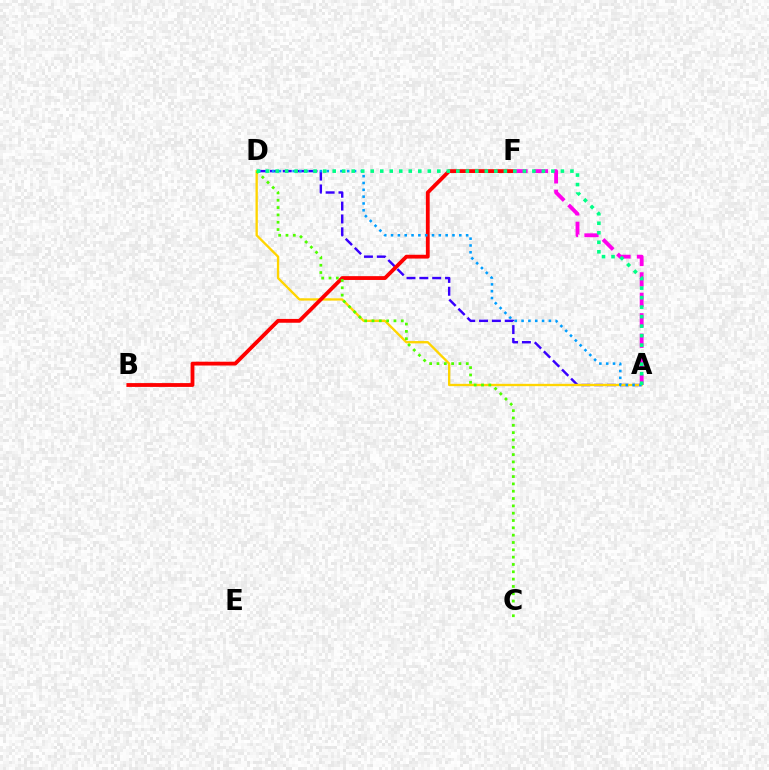{('A', 'D'): [{'color': '#3700ff', 'line_style': 'dashed', 'thickness': 1.75}, {'color': '#ffd500', 'line_style': 'solid', 'thickness': 1.68}, {'color': '#009eff', 'line_style': 'dotted', 'thickness': 1.85}, {'color': '#00ff86', 'line_style': 'dotted', 'thickness': 2.58}], ('B', 'F'): [{'color': '#ff0000', 'line_style': 'solid', 'thickness': 2.75}], ('A', 'F'): [{'color': '#ff00ed', 'line_style': 'dashed', 'thickness': 2.78}], ('C', 'D'): [{'color': '#4fff00', 'line_style': 'dotted', 'thickness': 1.99}]}